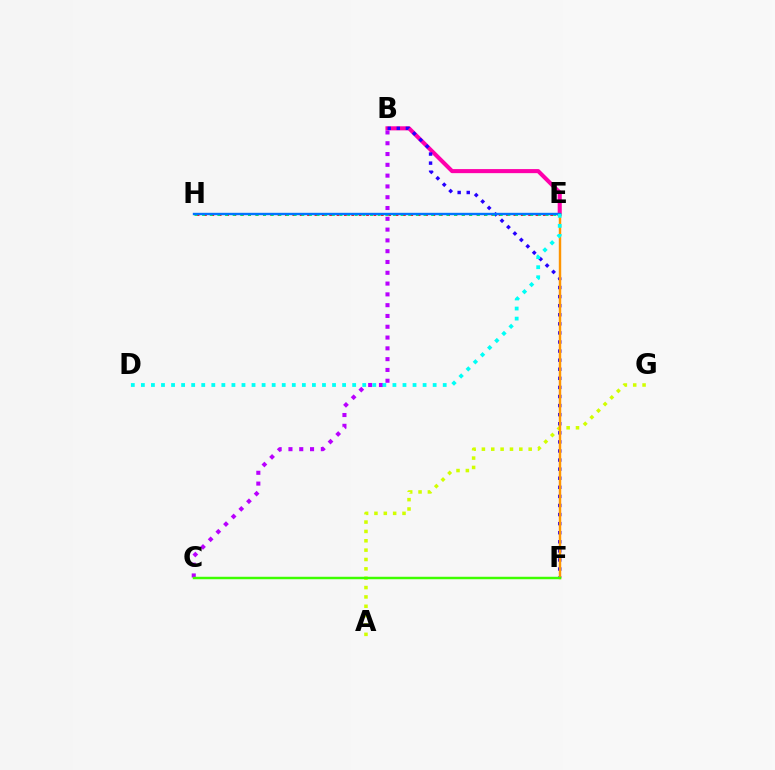{('B', 'E'): [{'color': '#ff00ac', 'line_style': 'solid', 'thickness': 2.94}], ('A', 'G'): [{'color': '#d1ff00', 'line_style': 'dotted', 'thickness': 2.54}], ('B', 'C'): [{'color': '#b900ff', 'line_style': 'dotted', 'thickness': 2.93}], ('B', 'F'): [{'color': '#2500ff', 'line_style': 'dotted', 'thickness': 2.47}], ('E', 'F'): [{'color': '#ff9400', 'line_style': 'solid', 'thickness': 1.74}], ('E', 'H'): [{'color': '#ff0000', 'line_style': 'dotted', 'thickness': 2.0}, {'color': '#00ff5c', 'line_style': 'dotted', 'thickness': 2.07}, {'color': '#0074ff', 'line_style': 'solid', 'thickness': 1.72}], ('C', 'F'): [{'color': '#3dff00', 'line_style': 'solid', 'thickness': 1.76}], ('D', 'E'): [{'color': '#00fff6', 'line_style': 'dotted', 'thickness': 2.73}]}